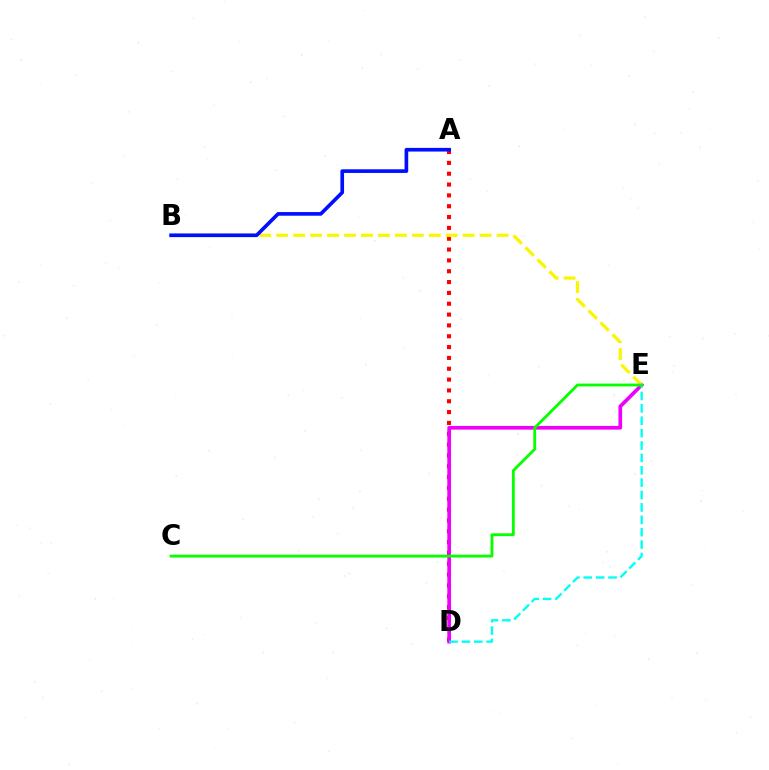{('A', 'D'): [{'color': '#ff0000', 'line_style': 'dotted', 'thickness': 2.94}], ('D', 'E'): [{'color': '#ee00ff', 'line_style': 'solid', 'thickness': 2.65}, {'color': '#00fff6', 'line_style': 'dashed', 'thickness': 1.68}], ('B', 'E'): [{'color': '#fcf500', 'line_style': 'dashed', 'thickness': 2.3}], ('A', 'B'): [{'color': '#0010ff', 'line_style': 'solid', 'thickness': 2.64}], ('C', 'E'): [{'color': '#08ff00', 'line_style': 'solid', 'thickness': 2.04}]}